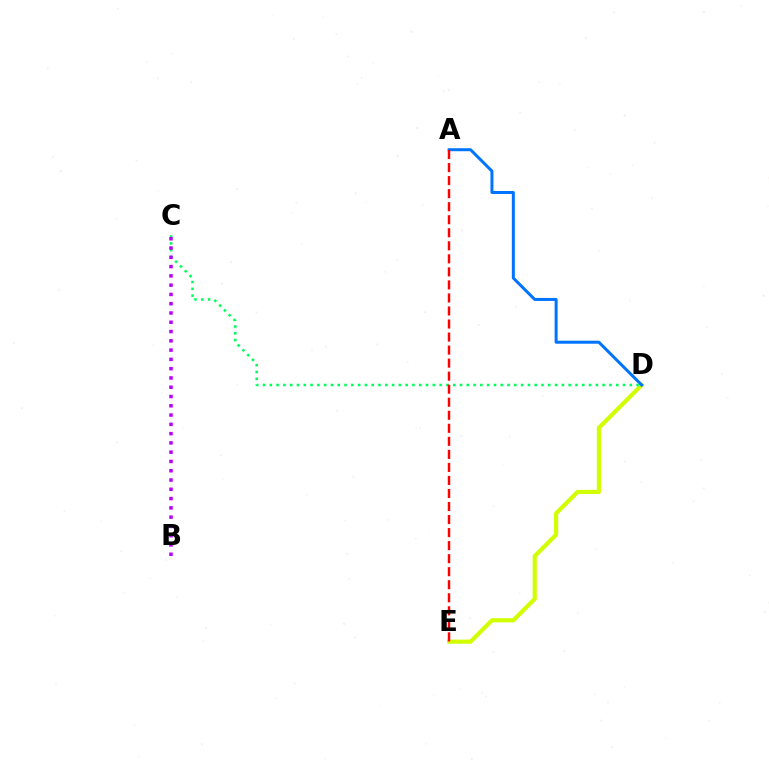{('D', 'E'): [{'color': '#d1ff00', 'line_style': 'solid', 'thickness': 2.99}], ('A', 'D'): [{'color': '#0074ff', 'line_style': 'solid', 'thickness': 2.16}], ('C', 'D'): [{'color': '#00ff5c', 'line_style': 'dotted', 'thickness': 1.85}], ('A', 'E'): [{'color': '#ff0000', 'line_style': 'dashed', 'thickness': 1.77}], ('B', 'C'): [{'color': '#b900ff', 'line_style': 'dotted', 'thickness': 2.52}]}